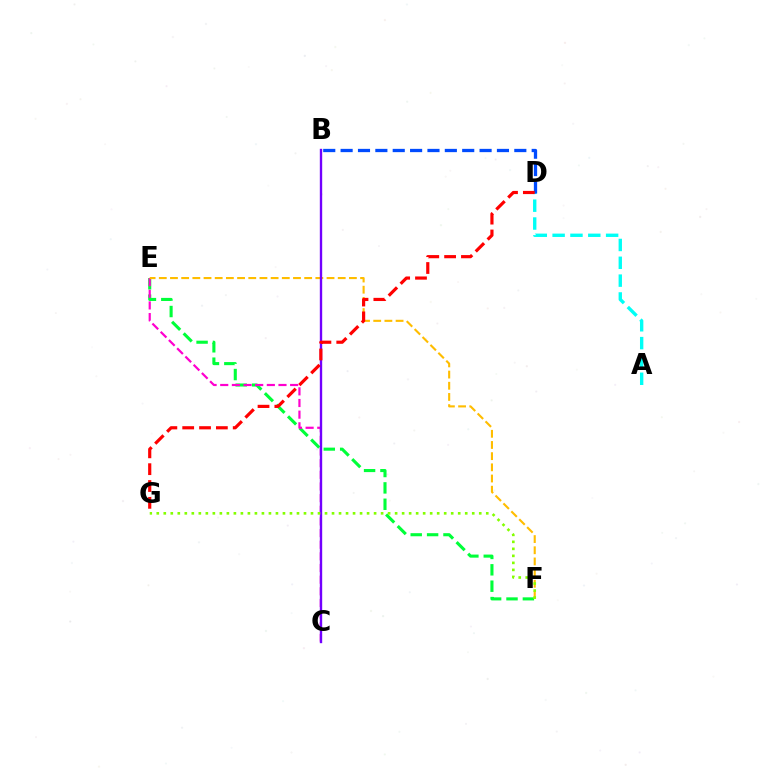{('E', 'F'): [{'color': '#00ff39', 'line_style': 'dashed', 'thickness': 2.23}, {'color': '#ffbd00', 'line_style': 'dashed', 'thickness': 1.52}], ('C', 'E'): [{'color': '#ff00cf', 'line_style': 'dashed', 'thickness': 1.58}], ('A', 'D'): [{'color': '#00fff6', 'line_style': 'dashed', 'thickness': 2.42}], ('B', 'D'): [{'color': '#004bff', 'line_style': 'dashed', 'thickness': 2.36}], ('B', 'C'): [{'color': '#7200ff', 'line_style': 'solid', 'thickness': 1.71}], ('D', 'G'): [{'color': '#ff0000', 'line_style': 'dashed', 'thickness': 2.29}], ('F', 'G'): [{'color': '#84ff00', 'line_style': 'dotted', 'thickness': 1.9}]}